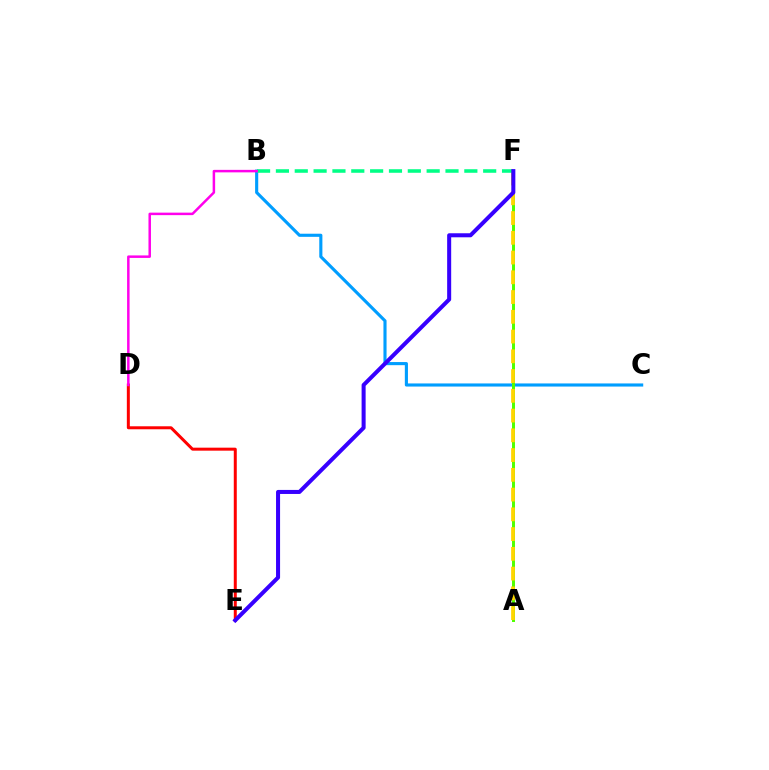{('D', 'E'): [{'color': '#ff0000', 'line_style': 'solid', 'thickness': 2.16}], ('B', 'C'): [{'color': '#009eff', 'line_style': 'solid', 'thickness': 2.24}], ('A', 'F'): [{'color': '#4fff00', 'line_style': 'solid', 'thickness': 2.15}, {'color': '#ffd500', 'line_style': 'dashed', 'thickness': 2.68}], ('B', 'F'): [{'color': '#00ff86', 'line_style': 'dashed', 'thickness': 2.56}], ('B', 'D'): [{'color': '#ff00ed', 'line_style': 'solid', 'thickness': 1.8}], ('E', 'F'): [{'color': '#3700ff', 'line_style': 'solid', 'thickness': 2.9}]}